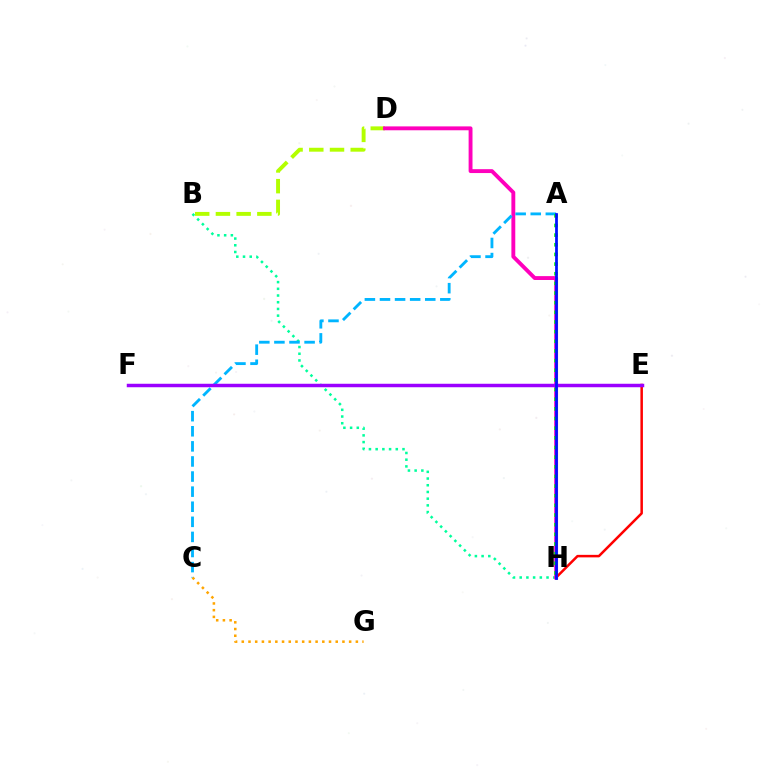{('B', 'H'): [{'color': '#00ff9d', 'line_style': 'dotted', 'thickness': 1.82}], ('E', 'H'): [{'color': '#ff0000', 'line_style': 'solid', 'thickness': 1.81}], ('B', 'D'): [{'color': '#b3ff00', 'line_style': 'dashed', 'thickness': 2.81}], ('D', 'H'): [{'color': '#ff00bd', 'line_style': 'solid', 'thickness': 2.79}], ('A', 'C'): [{'color': '#00b5ff', 'line_style': 'dashed', 'thickness': 2.05}], ('A', 'H'): [{'color': '#08ff00', 'line_style': 'dotted', 'thickness': 2.62}, {'color': '#0010ff', 'line_style': 'solid', 'thickness': 1.99}], ('C', 'G'): [{'color': '#ffa500', 'line_style': 'dotted', 'thickness': 1.82}], ('E', 'F'): [{'color': '#9b00ff', 'line_style': 'solid', 'thickness': 2.5}]}